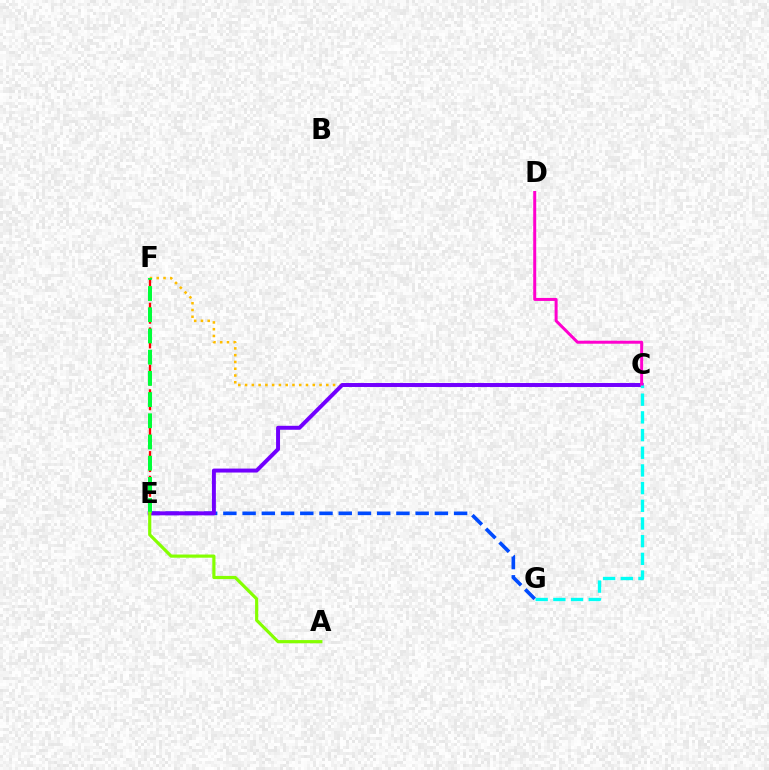{('E', 'G'): [{'color': '#004bff', 'line_style': 'dashed', 'thickness': 2.61}], ('C', 'F'): [{'color': '#ffbd00', 'line_style': 'dotted', 'thickness': 1.84}], ('E', 'F'): [{'color': '#ff0000', 'line_style': 'dashed', 'thickness': 1.68}, {'color': '#00ff39', 'line_style': 'dashed', 'thickness': 2.88}], ('C', 'E'): [{'color': '#7200ff', 'line_style': 'solid', 'thickness': 2.85}], ('C', 'D'): [{'color': '#ff00cf', 'line_style': 'solid', 'thickness': 2.16}], ('C', 'G'): [{'color': '#00fff6', 'line_style': 'dashed', 'thickness': 2.4}], ('A', 'E'): [{'color': '#84ff00', 'line_style': 'solid', 'thickness': 2.28}]}